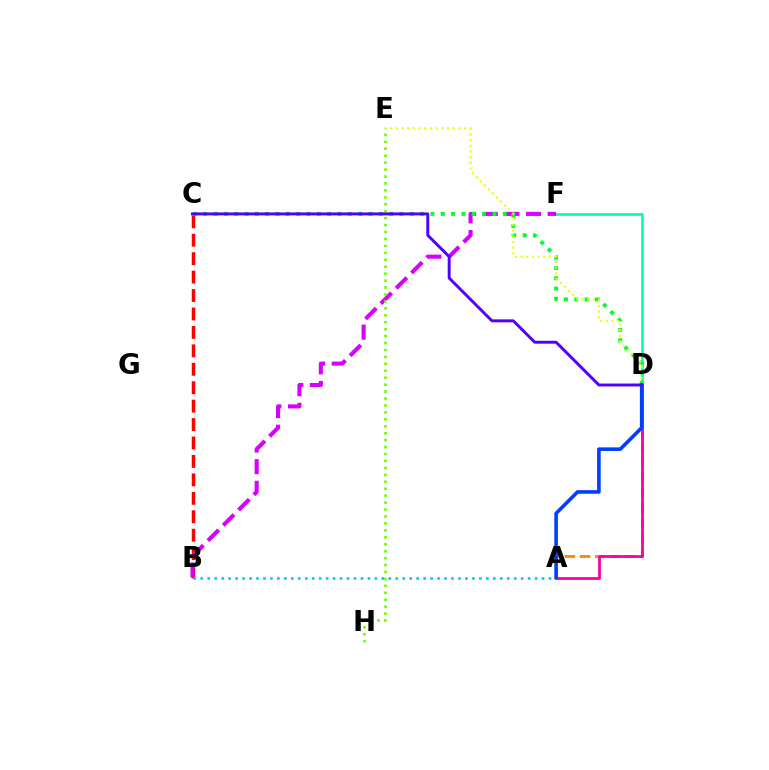{('B', 'C'): [{'color': '#ff0000', 'line_style': 'dashed', 'thickness': 2.5}], ('A', 'B'): [{'color': '#00c7ff', 'line_style': 'dotted', 'thickness': 1.89}], ('A', 'D'): [{'color': '#ff8800', 'line_style': 'dashed', 'thickness': 2.05}, {'color': '#ff00a0', 'line_style': 'solid', 'thickness': 2.0}, {'color': '#003fff', 'line_style': 'solid', 'thickness': 2.59}], ('D', 'F'): [{'color': '#00ffaf', 'line_style': 'solid', 'thickness': 1.91}], ('B', 'F'): [{'color': '#d600ff', 'line_style': 'dashed', 'thickness': 2.94}], ('E', 'H'): [{'color': '#66ff00', 'line_style': 'dotted', 'thickness': 1.89}], ('C', 'D'): [{'color': '#00ff27', 'line_style': 'dotted', 'thickness': 2.81}, {'color': '#4f00ff', 'line_style': 'solid', 'thickness': 2.11}], ('D', 'E'): [{'color': '#eeff00', 'line_style': 'dotted', 'thickness': 1.55}]}